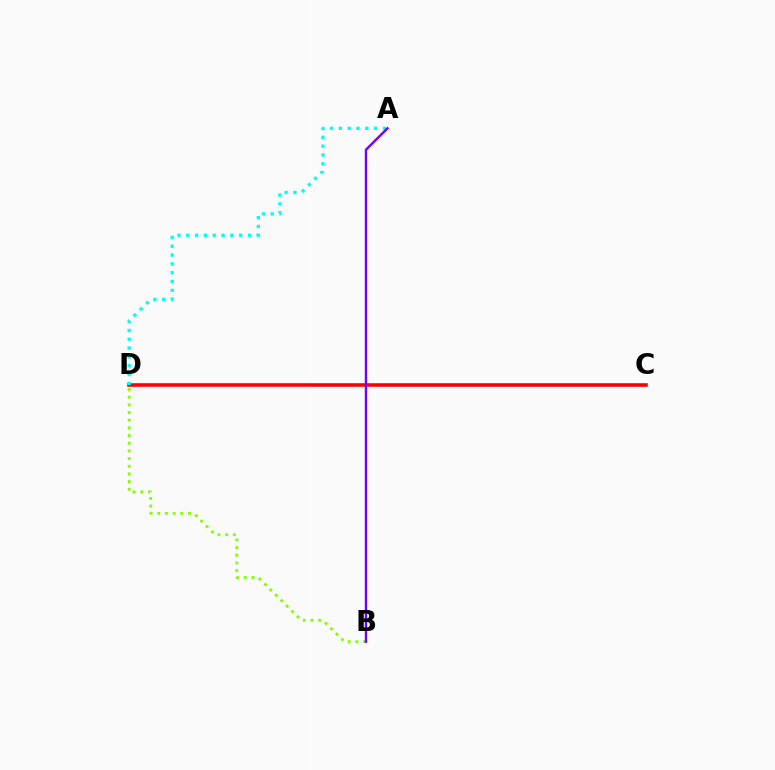{('B', 'D'): [{'color': '#84ff00', 'line_style': 'dotted', 'thickness': 2.08}], ('C', 'D'): [{'color': '#ff0000', 'line_style': 'solid', 'thickness': 2.57}], ('A', 'D'): [{'color': '#00fff6', 'line_style': 'dotted', 'thickness': 2.4}], ('A', 'B'): [{'color': '#7200ff', 'line_style': 'solid', 'thickness': 1.73}]}